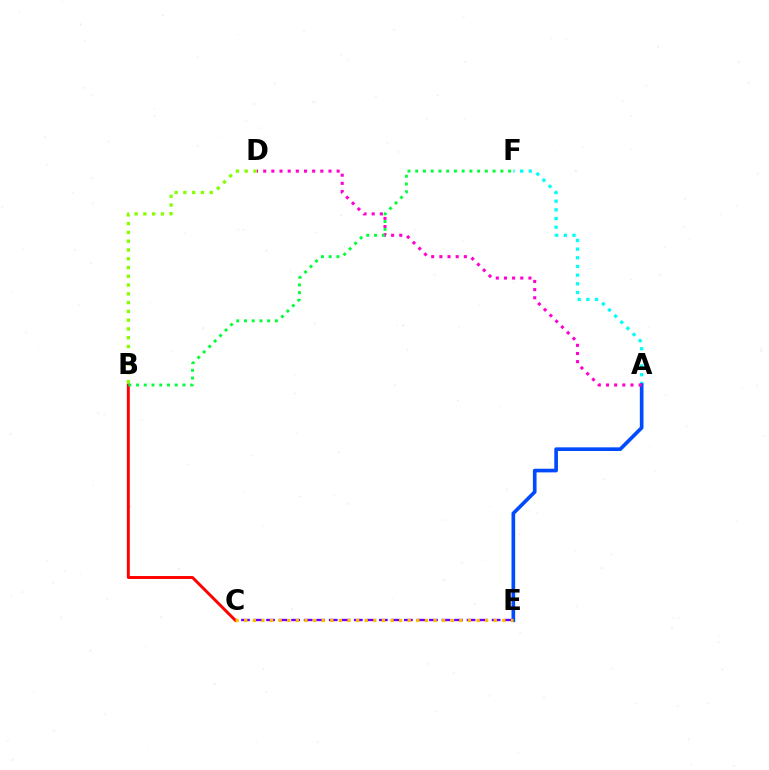{('A', 'F'): [{'color': '#00fff6', 'line_style': 'dotted', 'thickness': 2.35}], ('C', 'E'): [{'color': '#7200ff', 'line_style': 'dashed', 'thickness': 1.7}, {'color': '#ffbd00', 'line_style': 'dotted', 'thickness': 2.34}], ('A', 'E'): [{'color': '#004bff', 'line_style': 'solid', 'thickness': 2.63}], ('A', 'D'): [{'color': '#ff00cf', 'line_style': 'dotted', 'thickness': 2.22}], ('B', 'C'): [{'color': '#ff0000', 'line_style': 'solid', 'thickness': 2.11}], ('B', 'D'): [{'color': '#84ff00', 'line_style': 'dotted', 'thickness': 2.38}], ('B', 'F'): [{'color': '#00ff39', 'line_style': 'dotted', 'thickness': 2.1}]}